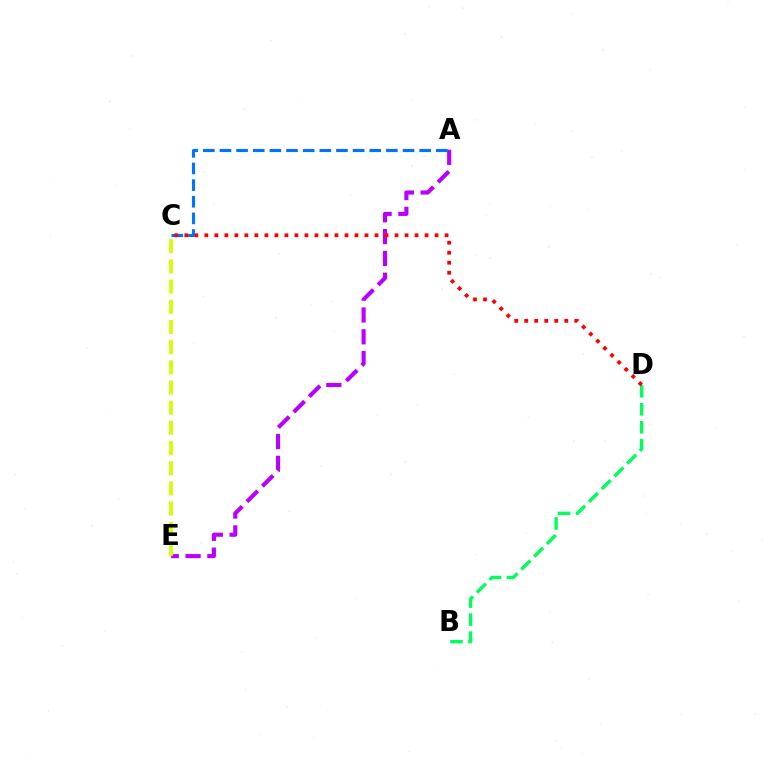{('A', 'E'): [{'color': '#b900ff', 'line_style': 'dashed', 'thickness': 2.96}], ('C', 'E'): [{'color': '#d1ff00', 'line_style': 'dashed', 'thickness': 2.74}], ('B', 'D'): [{'color': '#00ff5c', 'line_style': 'dashed', 'thickness': 2.45}], ('A', 'C'): [{'color': '#0074ff', 'line_style': 'dashed', 'thickness': 2.26}], ('C', 'D'): [{'color': '#ff0000', 'line_style': 'dotted', 'thickness': 2.72}]}